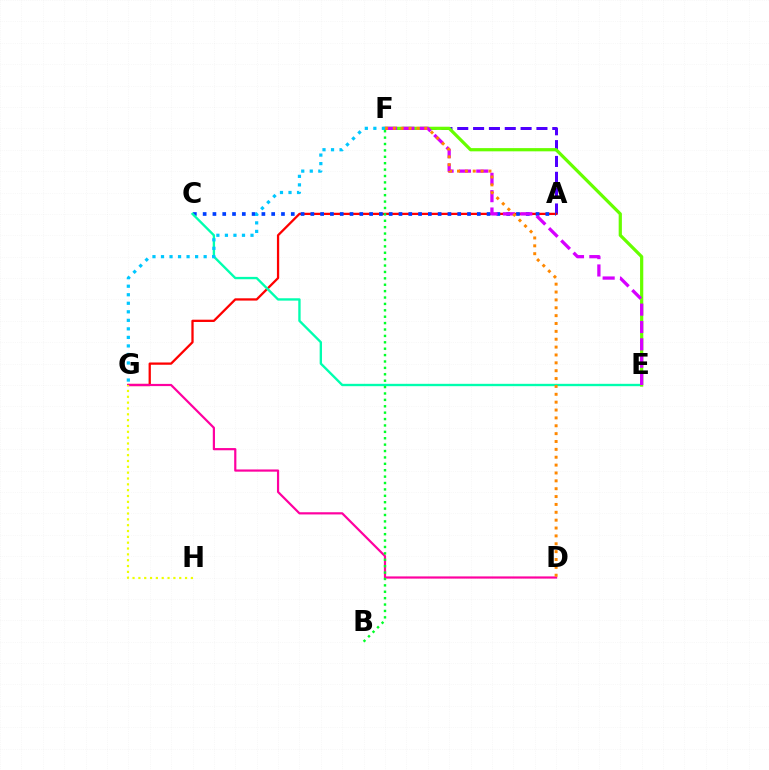{('A', 'F'): [{'color': '#4f00ff', 'line_style': 'dashed', 'thickness': 2.15}], ('A', 'G'): [{'color': '#ff0000', 'line_style': 'solid', 'thickness': 1.64}], ('A', 'C'): [{'color': '#003fff', 'line_style': 'dotted', 'thickness': 2.66}], ('D', 'G'): [{'color': '#ff00a0', 'line_style': 'solid', 'thickness': 1.58}], ('C', 'E'): [{'color': '#00ffaf', 'line_style': 'solid', 'thickness': 1.7}], ('E', 'F'): [{'color': '#66ff00', 'line_style': 'solid', 'thickness': 2.32}, {'color': '#d600ff', 'line_style': 'dashed', 'thickness': 2.36}], ('F', 'G'): [{'color': '#00c7ff', 'line_style': 'dotted', 'thickness': 2.32}], ('G', 'H'): [{'color': '#eeff00', 'line_style': 'dotted', 'thickness': 1.59}], ('D', 'F'): [{'color': '#ff8800', 'line_style': 'dotted', 'thickness': 2.14}], ('B', 'F'): [{'color': '#00ff27', 'line_style': 'dotted', 'thickness': 1.74}]}